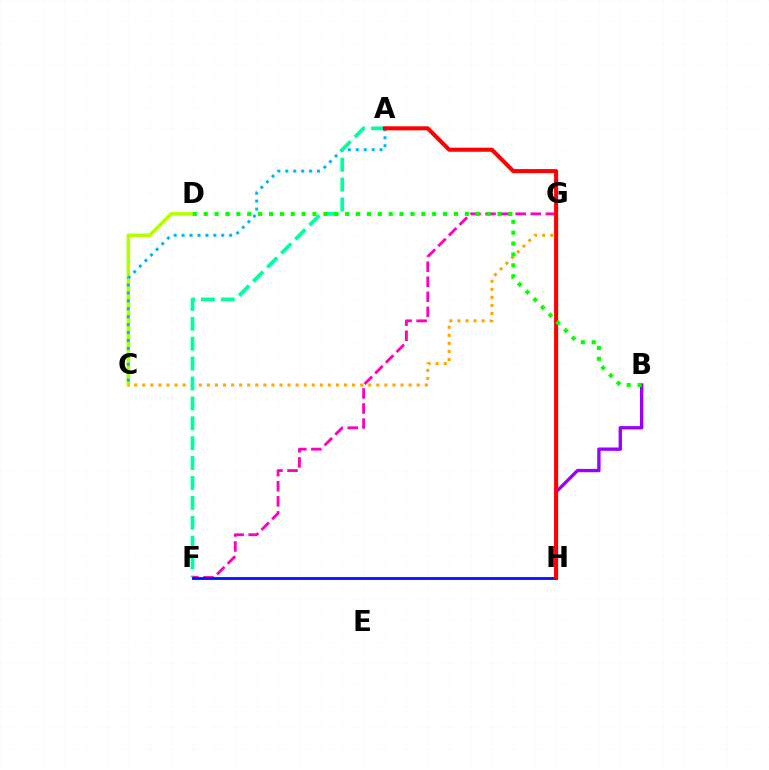{('C', 'D'): [{'color': '#b3ff00', 'line_style': 'solid', 'thickness': 2.55}], ('B', 'H'): [{'color': '#9b00ff', 'line_style': 'solid', 'thickness': 2.41}], ('A', 'C'): [{'color': '#00b5ff', 'line_style': 'dotted', 'thickness': 2.16}], ('C', 'G'): [{'color': '#ffa500', 'line_style': 'dotted', 'thickness': 2.19}], ('A', 'F'): [{'color': '#00ff9d', 'line_style': 'dashed', 'thickness': 2.7}], ('F', 'G'): [{'color': '#ff00bd', 'line_style': 'dashed', 'thickness': 2.05}], ('F', 'H'): [{'color': '#0010ff', 'line_style': 'solid', 'thickness': 2.0}], ('A', 'H'): [{'color': '#ff0000', 'line_style': 'solid', 'thickness': 2.91}], ('B', 'D'): [{'color': '#08ff00', 'line_style': 'dotted', 'thickness': 2.96}]}